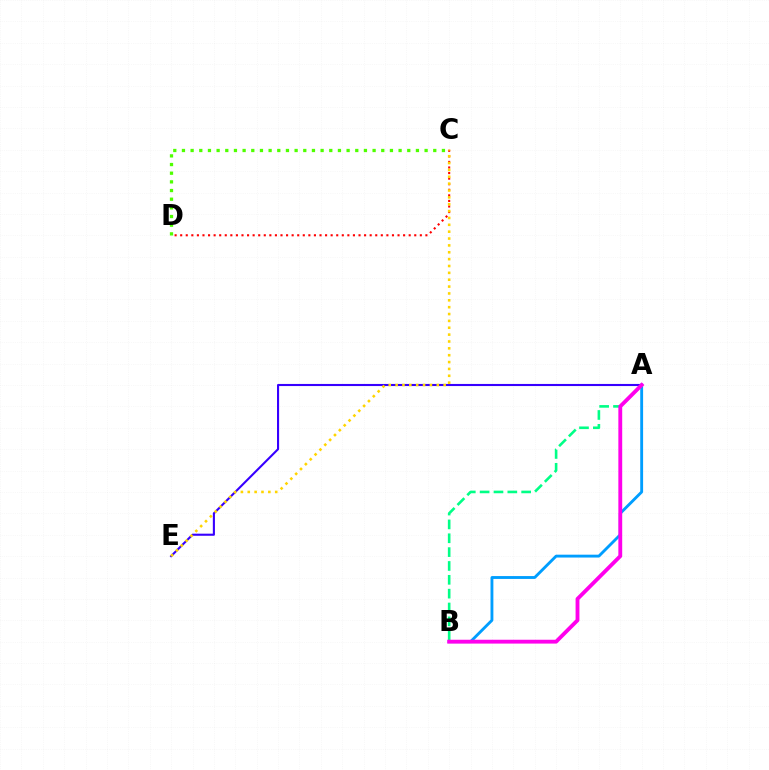{('A', 'E'): [{'color': '#3700ff', 'line_style': 'solid', 'thickness': 1.51}], ('A', 'B'): [{'color': '#009eff', 'line_style': 'solid', 'thickness': 2.06}, {'color': '#00ff86', 'line_style': 'dashed', 'thickness': 1.88}, {'color': '#ff00ed', 'line_style': 'solid', 'thickness': 2.77}], ('C', 'D'): [{'color': '#4fff00', 'line_style': 'dotted', 'thickness': 2.35}, {'color': '#ff0000', 'line_style': 'dotted', 'thickness': 1.51}], ('C', 'E'): [{'color': '#ffd500', 'line_style': 'dotted', 'thickness': 1.86}]}